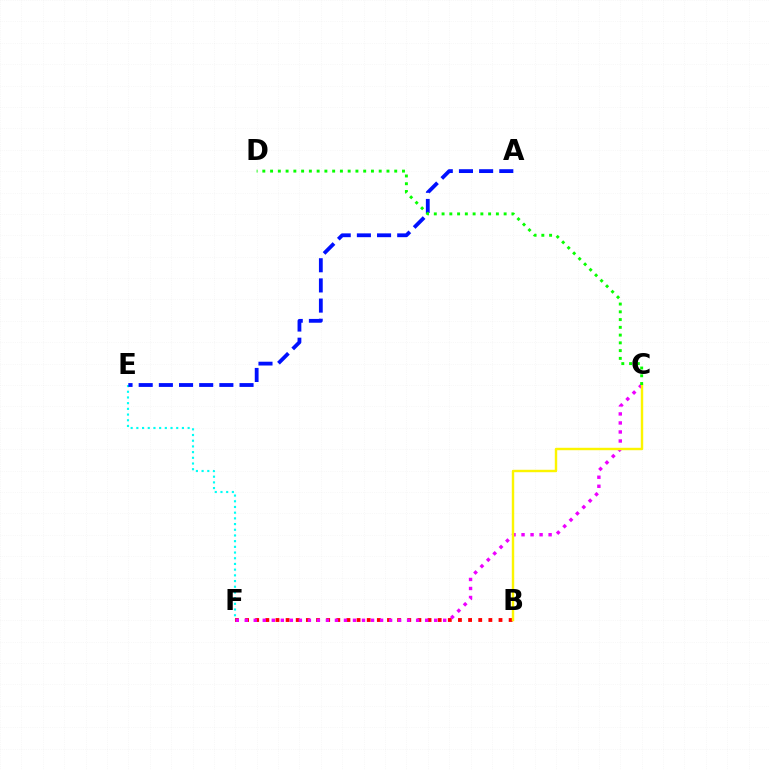{('B', 'F'): [{'color': '#ff0000', 'line_style': 'dotted', 'thickness': 2.75}], ('C', 'F'): [{'color': '#ee00ff', 'line_style': 'dotted', 'thickness': 2.45}], ('E', 'F'): [{'color': '#00fff6', 'line_style': 'dotted', 'thickness': 1.55}], ('A', 'E'): [{'color': '#0010ff', 'line_style': 'dashed', 'thickness': 2.74}], ('B', 'C'): [{'color': '#fcf500', 'line_style': 'solid', 'thickness': 1.74}], ('C', 'D'): [{'color': '#08ff00', 'line_style': 'dotted', 'thickness': 2.11}]}